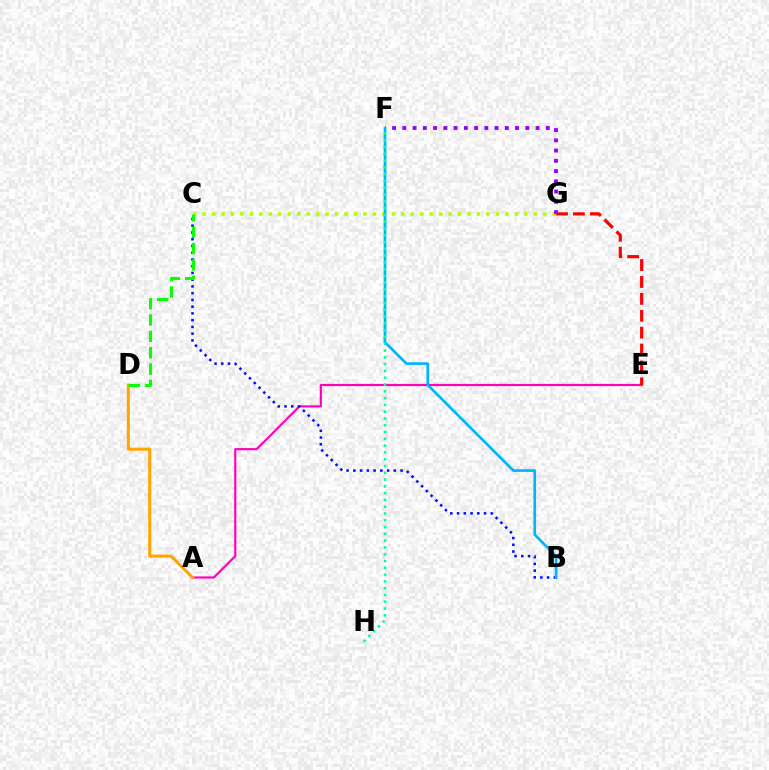{('A', 'E'): [{'color': '#ff00bd', 'line_style': 'solid', 'thickness': 1.56}], ('A', 'D'): [{'color': '#ffa500', 'line_style': 'solid', 'thickness': 2.19}], ('E', 'G'): [{'color': '#ff0000', 'line_style': 'dashed', 'thickness': 2.3}], ('B', 'C'): [{'color': '#0010ff', 'line_style': 'dotted', 'thickness': 1.83}], ('C', 'G'): [{'color': '#b3ff00', 'line_style': 'dotted', 'thickness': 2.57}], ('C', 'D'): [{'color': '#08ff00', 'line_style': 'dashed', 'thickness': 2.22}], ('F', 'G'): [{'color': '#9b00ff', 'line_style': 'dotted', 'thickness': 2.78}], ('B', 'F'): [{'color': '#00b5ff', 'line_style': 'solid', 'thickness': 1.93}], ('F', 'H'): [{'color': '#00ff9d', 'line_style': 'dotted', 'thickness': 1.84}]}